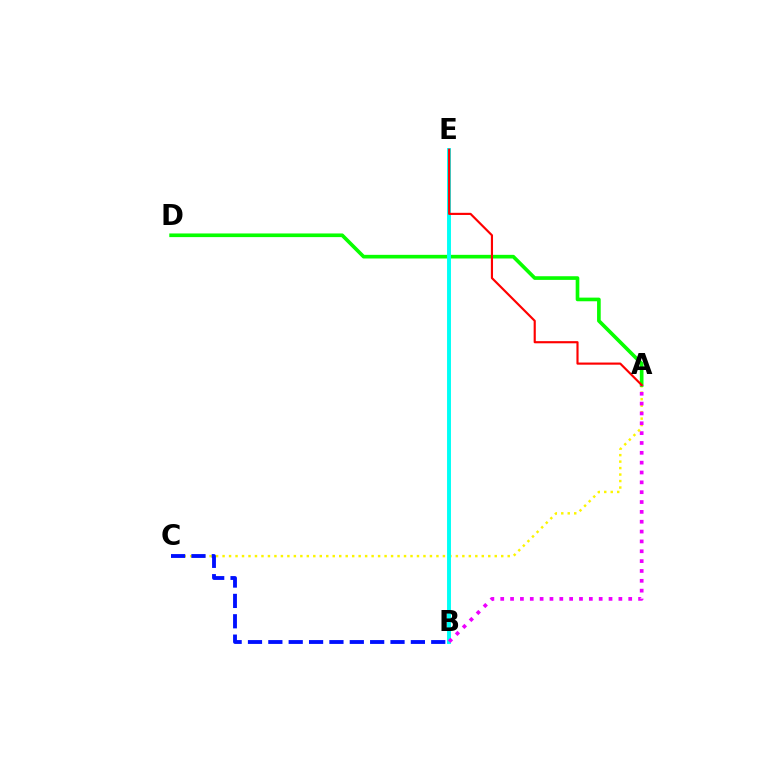{('A', 'C'): [{'color': '#fcf500', 'line_style': 'dotted', 'thickness': 1.76}], ('A', 'D'): [{'color': '#08ff00', 'line_style': 'solid', 'thickness': 2.63}], ('B', 'E'): [{'color': '#00fff6', 'line_style': 'solid', 'thickness': 2.82}], ('A', 'B'): [{'color': '#ee00ff', 'line_style': 'dotted', 'thickness': 2.68}], ('A', 'E'): [{'color': '#ff0000', 'line_style': 'solid', 'thickness': 1.55}], ('B', 'C'): [{'color': '#0010ff', 'line_style': 'dashed', 'thickness': 2.77}]}